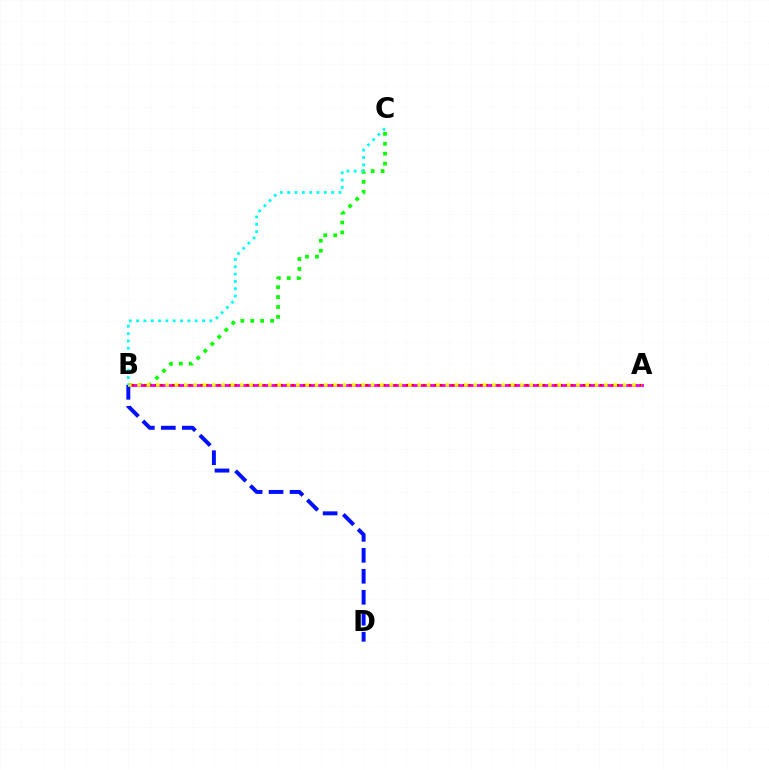{('B', 'C'): [{'color': '#08ff00', 'line_style': 'dotted', 'thickness': 2.69}, {'color': '#00fff6', 'line_style': 'dotted', 'thickness': 1.99}], ('A', 'B'): [{'color': '#ee00ff', 'line_style': 'solid', 'thickness': 2.05}, {'color': '#ff0000', 'line_style': 'dotted', 'thickness': 1.55}, {'color': '#fcf500', 'line_style': 'dotted', 'thickness': 2.54}], ('B', 'D'): [{'color': '#0010ff', 'line_style': 'dashed', 'thickness': 2.85}]}